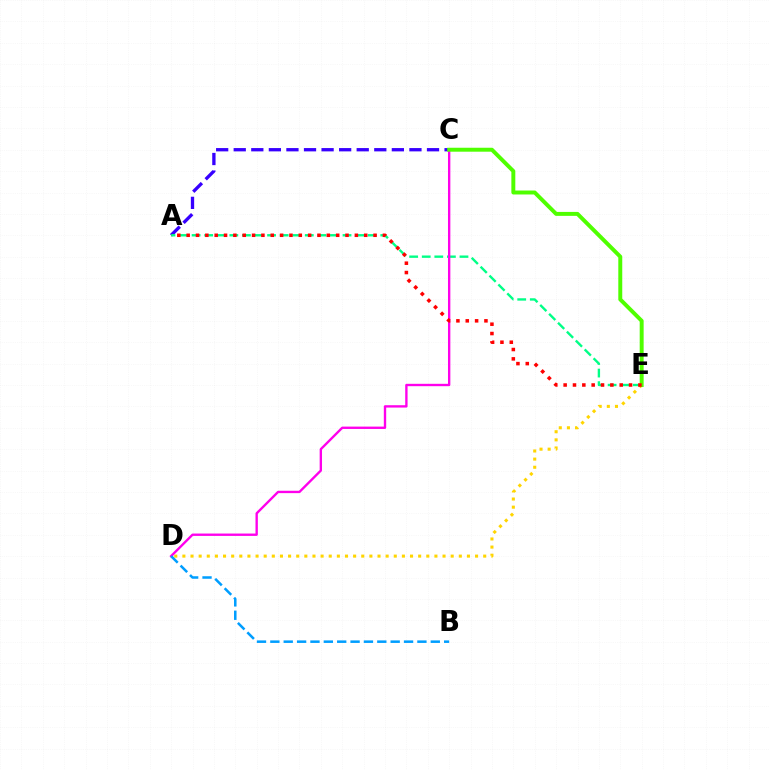{('D', 'E'): [{'color': '#ffd500', 'line_style': 'dotted', 'thickness': 2.21}], ('A', 'C'): [{'color': '#3700ff', 'line_style': 'dashed', 'thickness': 2.39}], ('A', 'E'): [{'color': '#00ff86', 'line_style': 'dashed', 'thickness': 1.71}, {'color': '#ff0000', 'line_style': 'dotted', 'thickness': 2.54}], ('C', 'D'): [{'color': '#ff00ed', 'line_style': 'solid', 'thickness': 1.7}], ('B', 'D'): [{'color': '#009eff', 'line_style': 'dashed', 'thickness': 1.82}], ('C', 'E'): [{'color': '#4fff00', 'line_style': 'solid', 'thickness': 2.84}]}